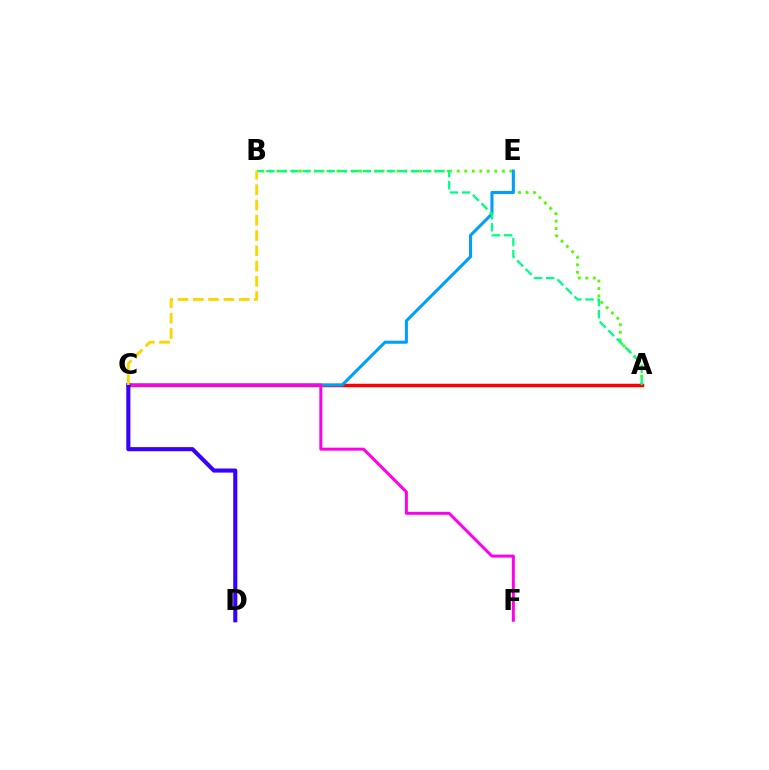{('A', 'B'): [{'color': '#4fff00', 'line_style': 'dotted', 'thickness': 2.04}, {'color': '#00ff86', 'line_style': 'dashed', 'thickness': 1.64}], ('A', 'C'): [{'color': '#ff0000', 'line_style': 'solid', 'thickness': 2.5}], ('C', 'E'): [{'color': '#009eff', 'line_style': 'solid', 'thickness': 2.2}], ('C', 'F'): [{'color': '#ff00ed', 'line_style': 'solid', 'thickness': 2.15}], ('C', 'D'): [{'color': '#3700ff', 'line_style': 'solid', 'thickness': 2.94}], ('B', 'C'): [{'color': '#ffd500', 'line_style': 'dashed', 'thickness': 2.08}]}